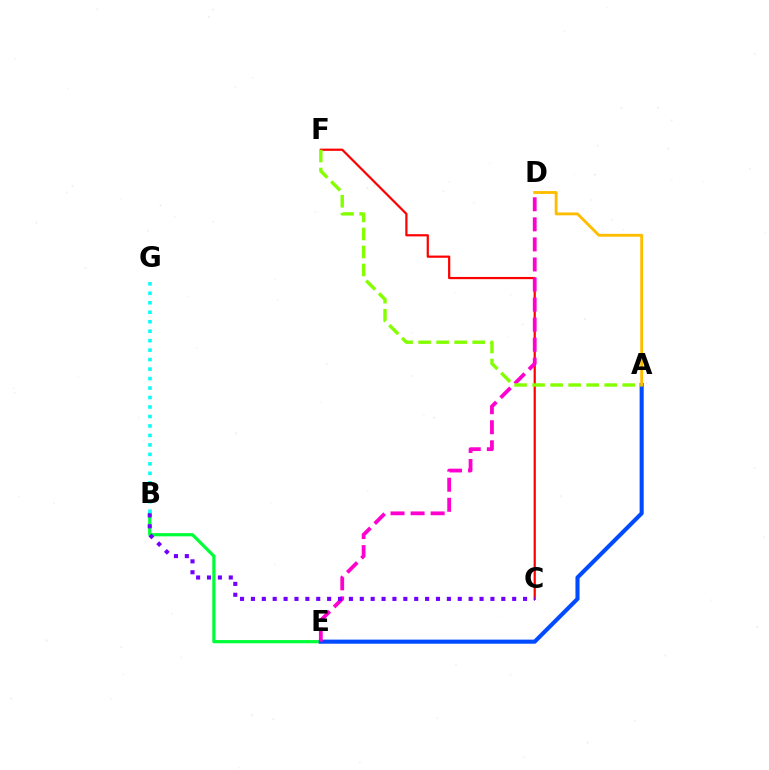{('B', 'E'): [{'color': '#00ff39', 'line_style': 'solid', 'thickness': 2.32}], ('A', 'E'): [{'color': '#004bff', 'line_style': 'solid', 'thickness': 2.95}], ('B', 'G'): [{'color': '#00fff6', 'line_style': 'dotted', 'thickness': 2.57}], ('C', 'F'): [{'color': '#ff0000', 'line_style': 'solid', 'thickness': 1.59}], ('D', 'E'): [{'color': '#ff00cf', 'line_style': 'dashed', 'thickness': 2.72}], ('B', 'C'): [{'color': '#7200ff', 'line_style': 'dotted', 'thickness': 2.96}], ('A', 'F'): [{'color': '#84ff00', 'line_style': 'dashed', 'thickness': 2.45}], ('A', 'D'): [{'color': '#ffbd00', 'line_style': 'solid', 'thickness': 2.06}]}